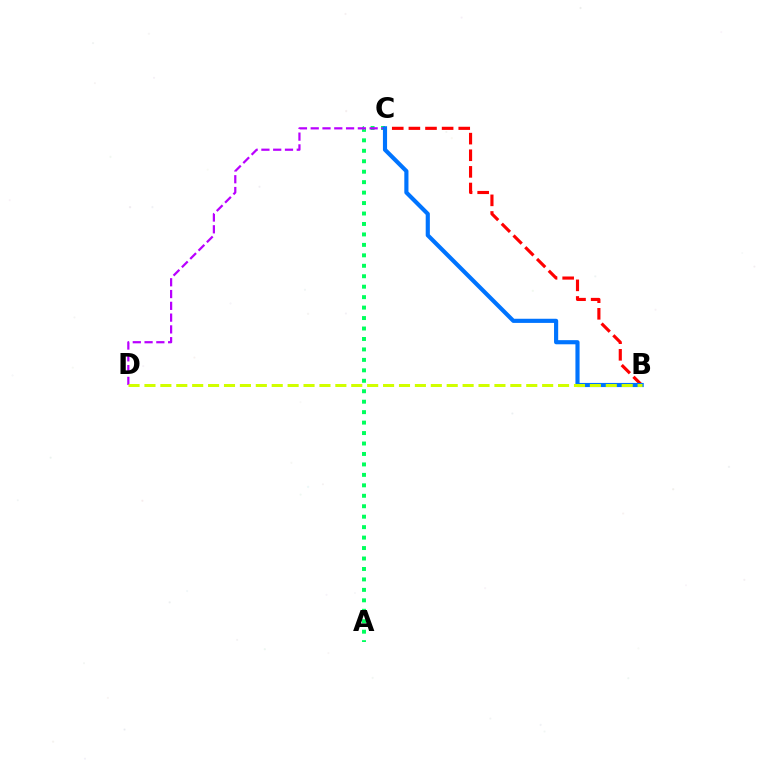{('A', 'C'): [{'color': '#00ff5c', 'line_style': 'dotted', 'thickness': 2.84}], ('C', 'D'): [{'color': '#b900ff', 'line_style': 'dashed', 'thickness': 1.6}], ('B', 'C'): [{'color': '#ff0000', 'line_style': 'dashed', 'thickness': 2.26}, {'color': '#0074ff', 'line_style': 'solid', 'thickness': 2.98}], ('B', 'D'): [{'color': '#d1ff00', 'line_style': 'dashed', 'thickness': 2.16}]}